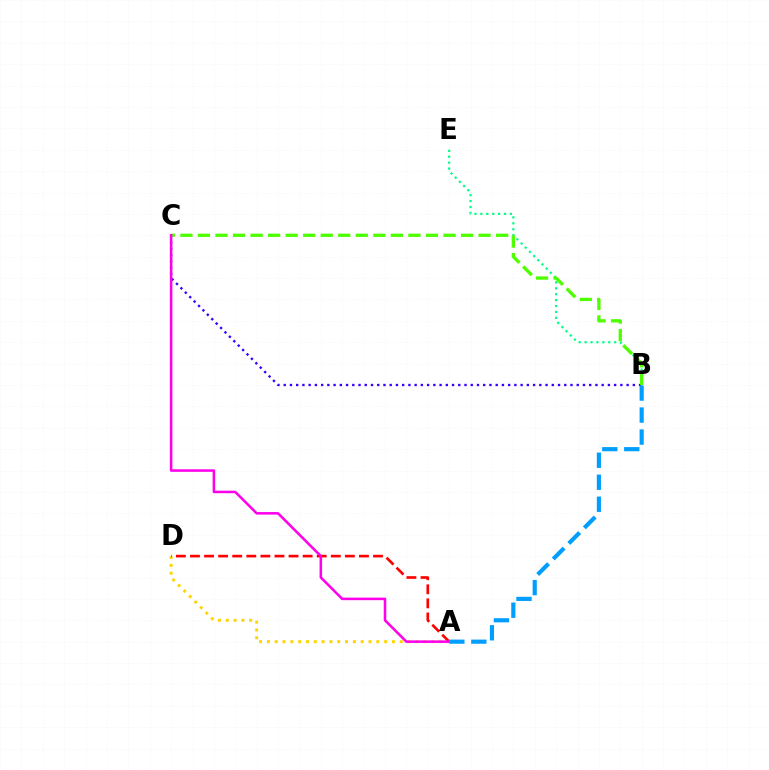{('B', 'E'): [{'color': '#00ff86', 'line_style': 'dotted', 'thickness': 1.61}], ('B', 'C'): [{'color': '#3700ff', 'line_style': 'dotted', 'thickness': 1.69}, {'color': '#4fff00', 'line_style': 'dashed', 'thickness': 2.38}], ('A', 'D'): [{'color': '#ffd500', 'line_style': 'dotted', 'thickness': 2.12}, {'color': '#ff0000', 'line_style': 'dashed', 'thickness': 1.91}], ('A', 'C'): [{'color': '#ff00ed', 'line_style': 'solid', 'thickness': 1.83}], ('A', 'B'): [{'color': '#009eff', 'line_style': 'dashed', 'thickness': 2.99}]}